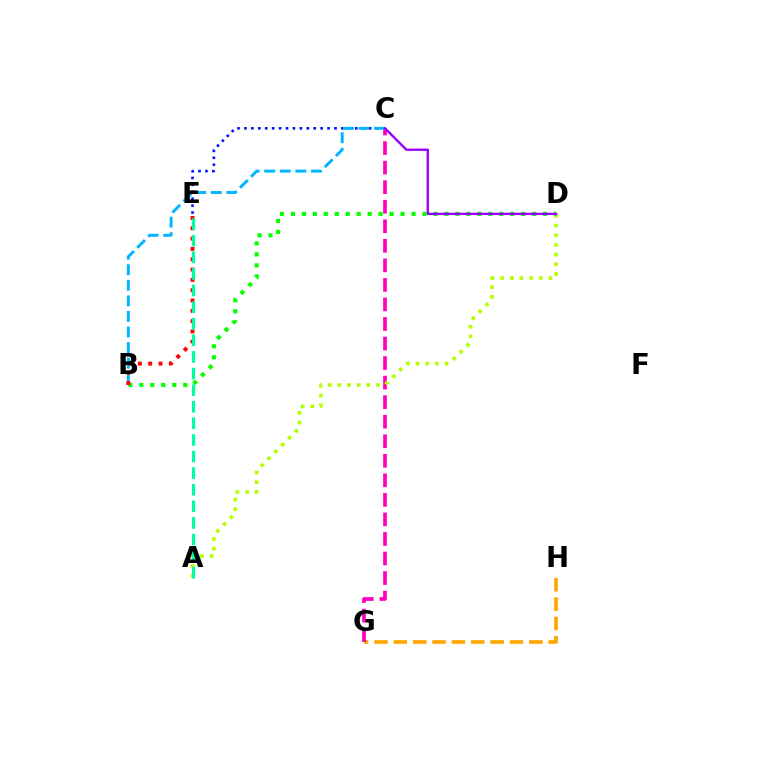{('G', 'H'): [{'color': '#ffa500', 'line_style': 'dashed', 'thickness': 2.63}], ('C', 'E'): [{'color': '#0010ff', 'line_style': 'dotted', 'thickness': 1.88}], ('C', 'G'): [{'color': '#ff00bd', 'line_style': 'dashed', 'thickness': 2.65}], ('A', 'D'): [{'color': '#b3ff00', 'line_style': 'dotted', 'thickness': 2.63}], ('B', 'D'): [{'color': '#08ff00', 'line_style': 'dotted', 'thickness': 2.98}], ('B', 'C'): [{'color': '#00b5ff', 'line_style': 'dashed', 'thickness': 2.11}], ('C', 'D'): [{'color': '#9b00ff', 'line_style': 'solid', 'thickness': 1.7}], ('B', 'E'): [{'color': '#ff0000', 'line_style': 'dotted', 'thickness': 2.8}], ('A', 'E'): [{'color': '#00ff9d', 'line_style': 'dashed', 'thickness': 2.25}]}